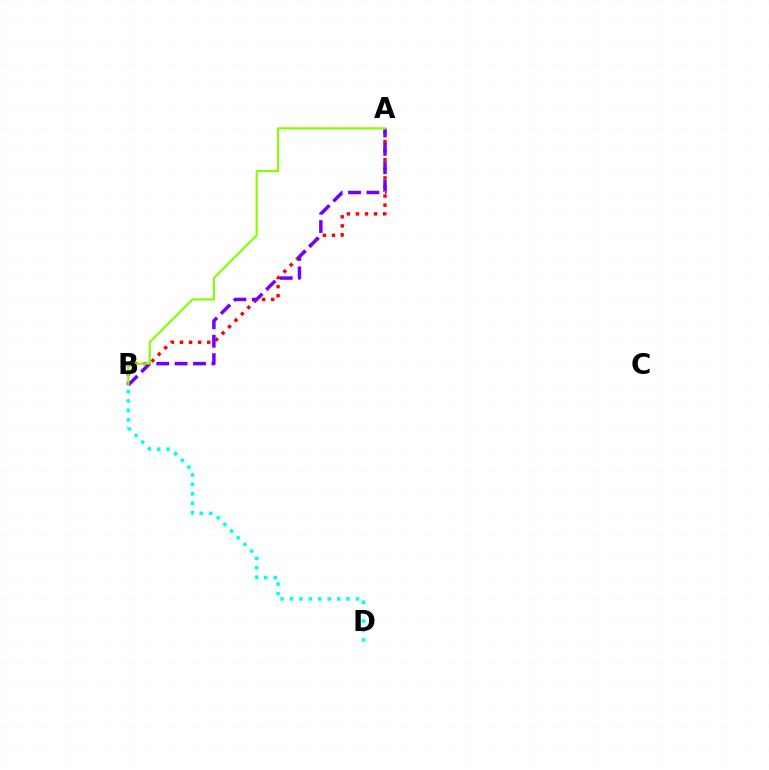{('A', 'B'): [{'color': '#ff0000', 'line_style': 'dotted', 'thickness': 2.47}, {'color': '#7200ff', 'line_style': 'dashed', 'thickness': 2.5}, {'color': '#84ff00', 'line_style': 'solid', 'thickness': 1.54}], ('B', 'D'): [{'color': '#00fff6', 'line_style': 'dotted', 'thickness': 2.56}]}